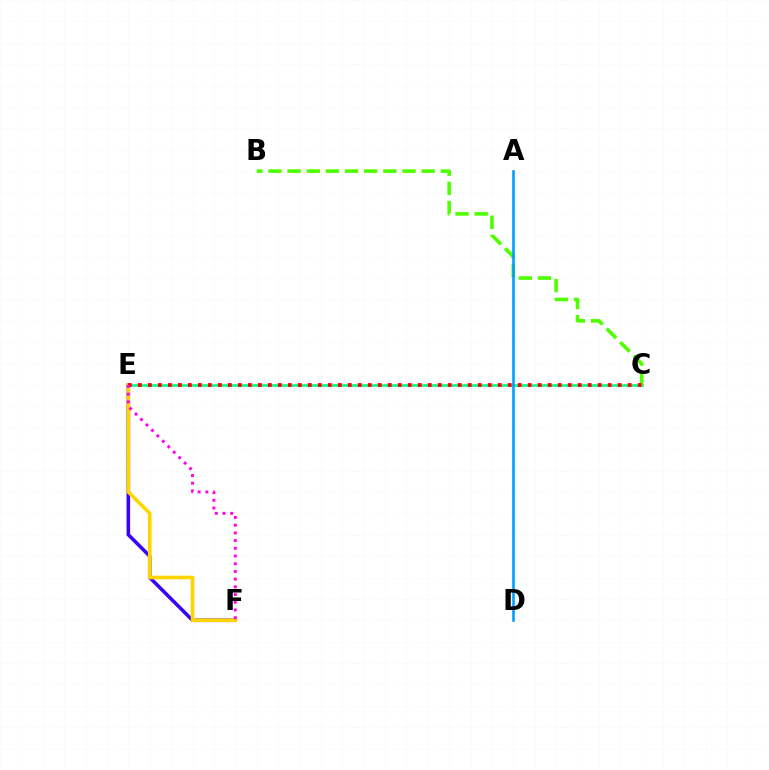{('C', 'E'): [{'color': '#00ff86', 'line_style': 'solid', 'thickness': 1.87}, {'color': '#ff0000', 'line_style': 'dotted', 'thickness': 2.72}], ('E', 'F'): [{'color': '#3700ff', 'line_style': 'solid', 'thickness': 2.56}, {'color': '#ffd500', 'line_style': 'solid', 'thickness': 2.62}, {'color': '#ff00ed', 'line_style': 'dotted', 'thickness': 2.09}], ('B', 'C'): [{'color': '#4fff00', 'line_style': 'dashed', 'thickness': 2.6}], ('A', 'D'): [{'color': '#009eff', 'line_style': 'solid', 'thickness': 1.88}]}